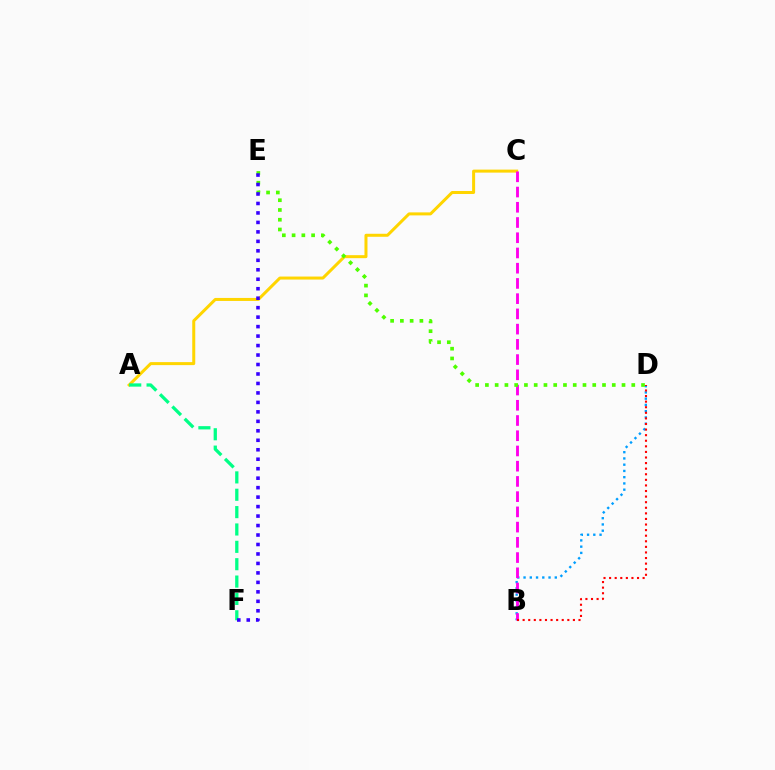{('A', 'C'): [{'color': '#ffd500', 'line_style': 'solid', 'thickness': 2.16}], ('B', 'D'): [{'color': '#009eff', 'line_style': 'dotted', 'thickness': 1.7}, {'color': '#ff0000', 'line_style': 'dotted', 'thickness': 1.52}], ('A', 'F'): [{'color': '#00ff86', 'line_style': 'dashed', 'thickness': 2.36}], ('B', 'C'): [{'color': '#ff00ed', 'line_style': 'dashed', 'thickness': 2.07}], ('D', 'E'): [{'color': '#4fff00', 'line_style': 'dotted', 'thickness': 2.65}], ('E', 'F'): [{'color': '#3700ff', 'line_style': 'dotted', 'thickness': 2.57}]}